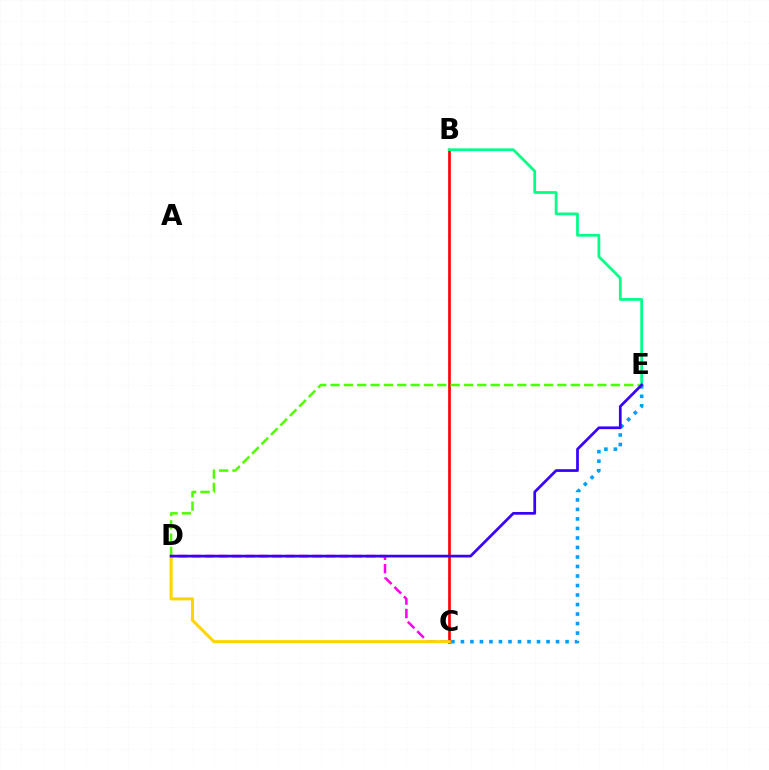{('B', 'C'): [{'color': '#ff0000', 'line_style': 'solid', 'thickness': 1.92}], ('C', 'E'): [{'color': '#009eff', 'line_style': 'dotted', 'thickness': 2.58}], ('B', 'E'): [{'color': '#00ff86', 'line_style': 'solid', 'thickness': 1.97}], ('C', 'D'): [{'color': '#ff00ed', 'line_style': 'dashed', 'thickness': 1.82}, {'color': '#ffd500', 'line_style': 'solid', 'thickness': 2.2}], ('D', 'E'): [{'color': '#4fff00', 'line_style': 'dashed', 'thickness': 1.81}, {'color': '#3700ff', 'line_style': 'solid', 'thickness': 1.96}]}